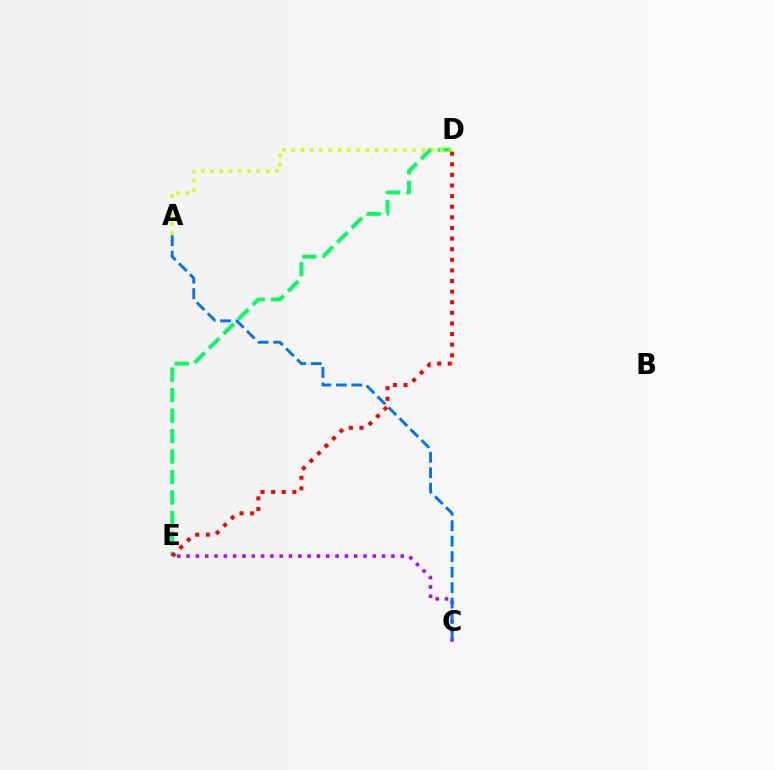{('C', 'E'): [{'color': '#b900ff', 'line_style': 'dotted', 'thickness': 2.53}], ('D', 'E'): [{'color': '#00ff5c', 'line_style': 'dashed', 'thickness': 2.78}, {'color': '#ff0000', 'line_style': 'dotted', 'thickness': 2.88}], ('A', 'D'): [{'color': '#d1ff00', 'line_style': 'dotted', 'thickness': 2.52}], ('A', 'C'): [{'color': '#0074ff', 'line_style': 'dashed', 'thickness': 2.1}]}